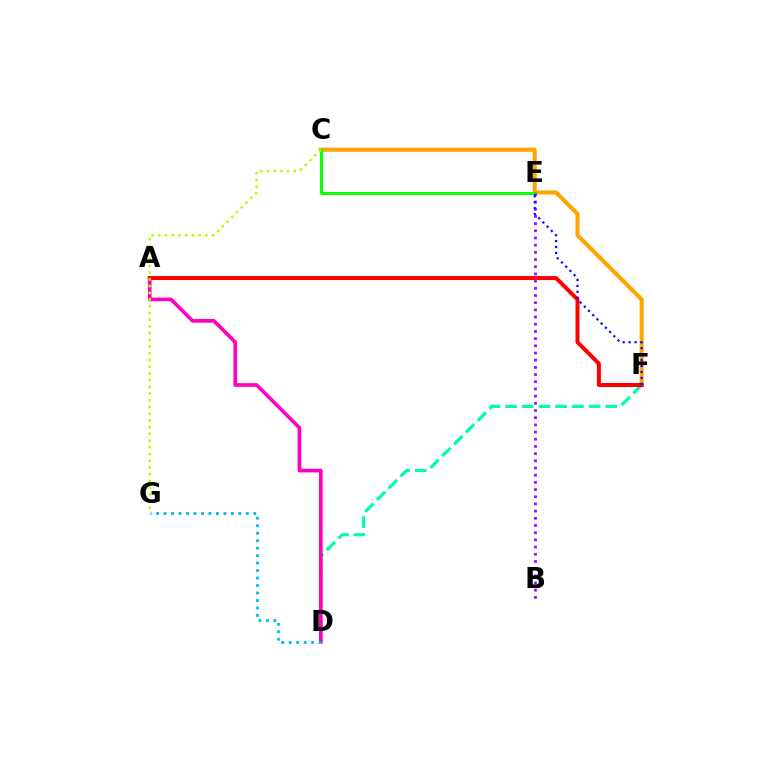{('D', 'F'): [{'color': '#00ff9d', 'line_style': 'dashed', 'thickness': 2.27}], ('C', 'F'): [{'color': '#ffa500', 'line_style': 'solid', 'thickness': 2.95}], ('A', 'D'): [{'color': '#ff00bd', 'line_style': 'solid', 'thickness': 2.65}], ('A', 'F'): [{'color': '#ff0000', 'line_style': 'solid', 'thickness': 2.88}], ('D', 'G'): [{'color': '#00b5ff', 'line_style': 'dotted', 'thickness': 2.03}], ('C', 'E'): [{'color': '#08ff00', 'line_style': 'solid', 'thickness': 2.12}], ('B', 'E'): [{'color': '#9b00ff', 'line_style': 'dotted', 'thickness': 1.95}], ('E', 'F'): [{'color': '#0010ff', 'line_style': 'dotted', 'thickness': 1.62}], ('C', 'G'): [{'color': '#b3ff00', 'line_style': 'dotted', 'thickness': 1.82}]}